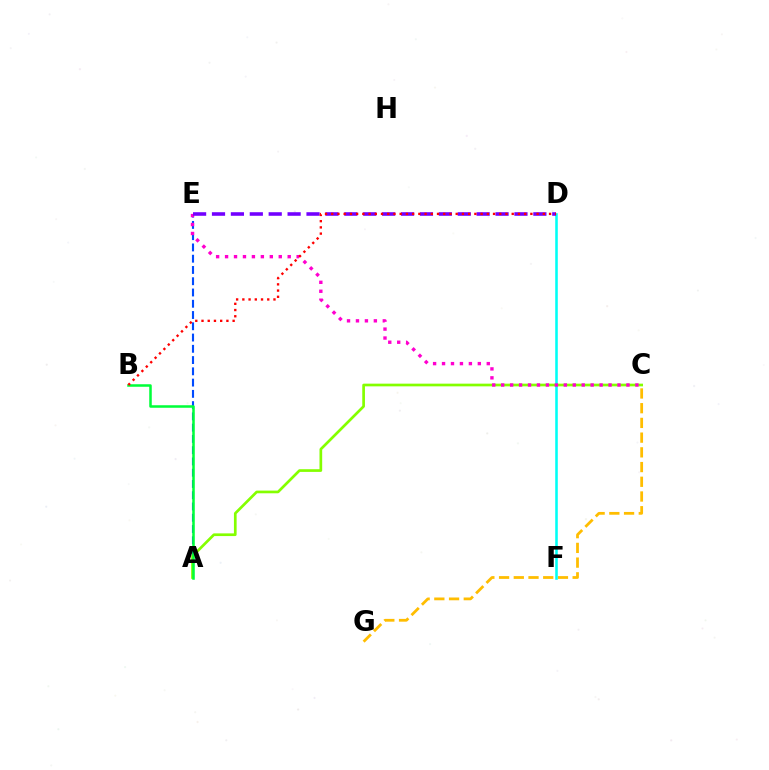{('C', 'G'): [{'color': '#ffbd00', 'line_style': 'dashed', 'thickness': 2.0}], ('A', 'E'): [{'color': '#004bff', 'line_style': 'dashed', 'thickness': 1.53}], ('A', 'C'): [{'color': '#84ff00', 'line_style': 'solid', 'thickness': 1.94}], ('D', 'F'): [{'color': '#00fff6', 'line_style': 'solid', 'thickness': 1.85}], ('A', 'B'): [{'color': '#00ff39', 'line_style': 'solid', 'thickness': 1.82}], ('C', 'E'): [{'color': '#ff00cf', 'line_style': 'dotted', 'thickness': 2.43}], ('D', 'E'): [{'color': '#7200ff', 'line_style': 'dashed', 'thickness': 2.57}], ('B', 'D'): [{'color': '#ff0000', 'line_style': 'dotted', 'thickness': 1.69}]}